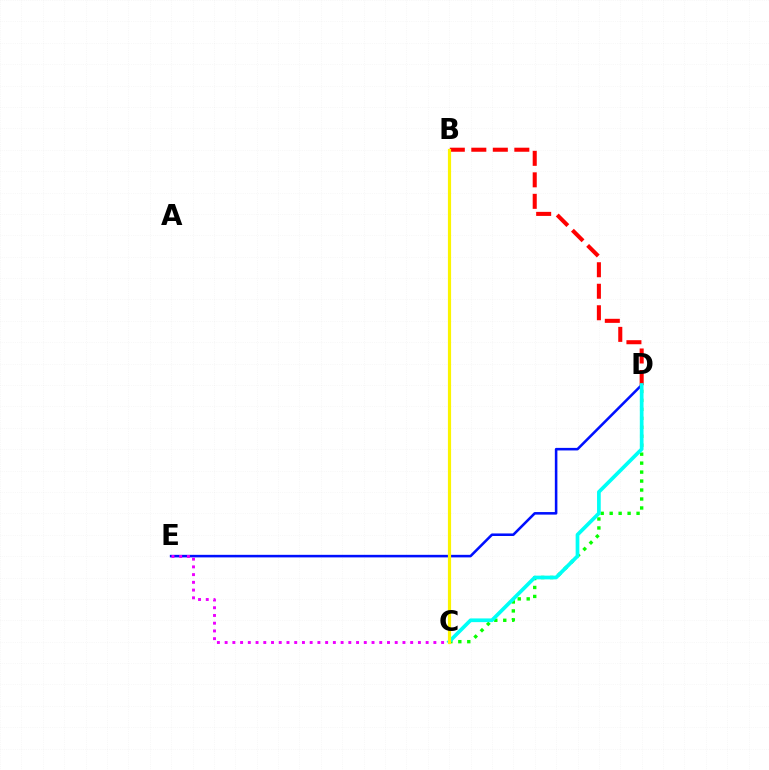{('C', 'D'): [{'color': '#08ff00', 'line_style': 'dotted', 'thickness': 2.44}, {'color': '#00fff6', 'line_style': 'solid', 'thickness': 2.67}], ('D', 'E'): [{'color': '#0010ff', 'line_style': 'solid', 'thickness': 1.84}], ('B', 'D'): [{'color': '#ff0000', 'line_style': 'dashed', 'thickness': 2.92}], ('C', 'E'): [{'color': '#ee00ff', 'line_style': 'dotted', 'thickness': 2.1}], ('B', 'C'): [{'color': '#fcf500', 'line_style': 'solid', 'thickness': 2.29}]}